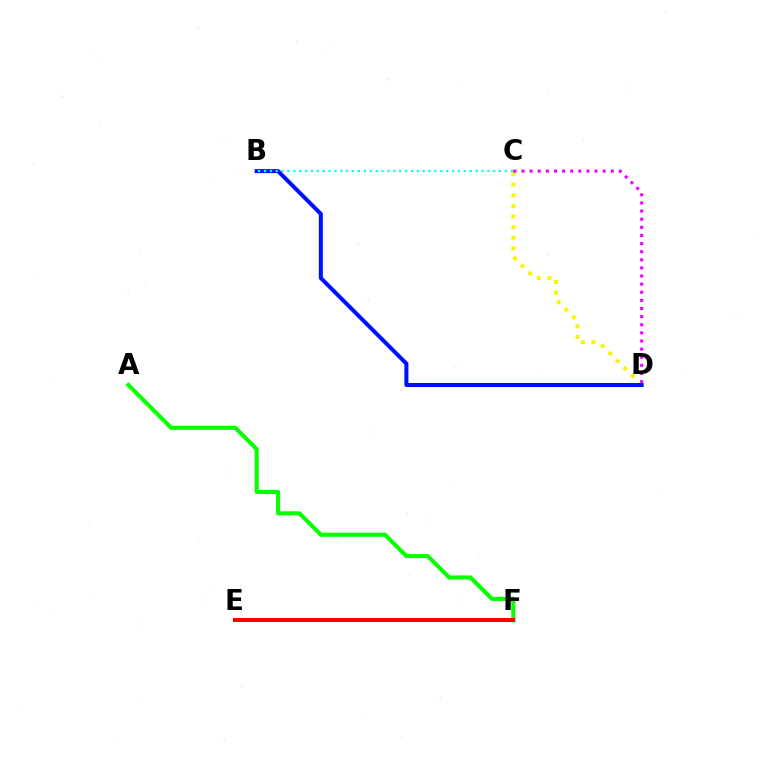{('C', 'D'): [{'color': '#fcf500', 'line_style': 'dotted', 'thickness': 2.89}, {'color': '#ee00ff', 'line_style': 'dotted', 'thickness': 2.21}], ('B', 'D'): [{'color': '#0010ff', 'line_style': 'solid', 'thickness': 2.9}], ('B', 'C'): [{'color': '#00fff6', 'line_style': 'dotted', 'thickness': 1.6}], ('A', 'F'): [{'color': '#08ff00', 'line_style': 'solid', 'thickness': 2.96}], ('E', 'F'): [{'color': '#ff0000', 'line_style': 'solid', 'thickness': 2.91}]}